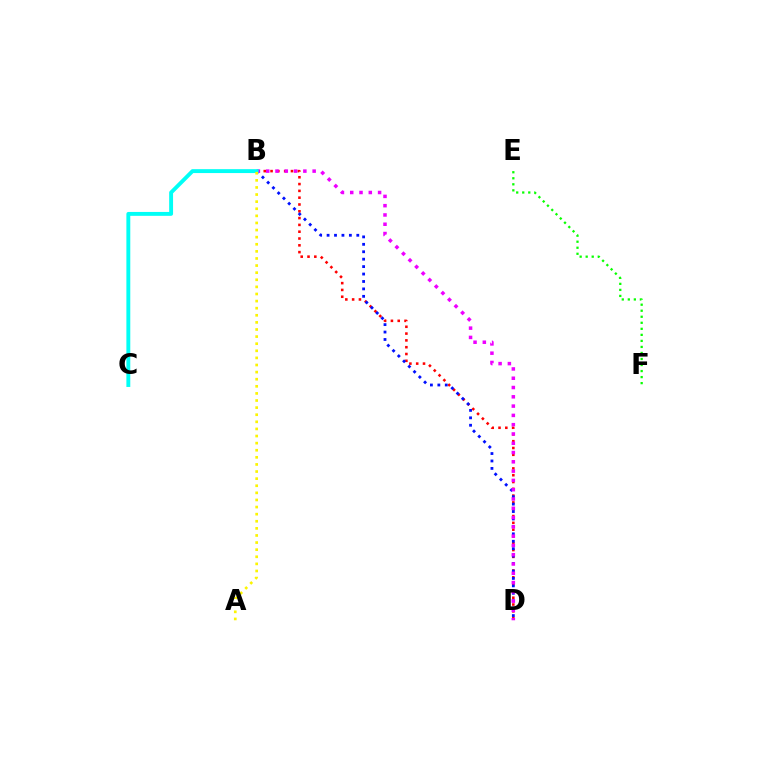{('B', 'D'): [{'color': '#ff0000', 'line_style': 'dotted', 'thickness': 1.85}, {'color': '#0010ff', 'line_style': 'dotted', 'thickness': 2.02}, {'color': '#ee00ff', 'line_style': 'dotted', 'thickness': 2.52}], ('E', 'F'): [{'color': '#08ff00', 'line_style': 'dotted', 'thickness': 1.64}], ('B', 'C'): [{'color': '#00fff6', 'line_style': 'solid', 'thickness': 2.8}], ('A', 'B'): [{'color': '#fcf500', 'line_style': 'dotted', 'thickness': 1.93}]}